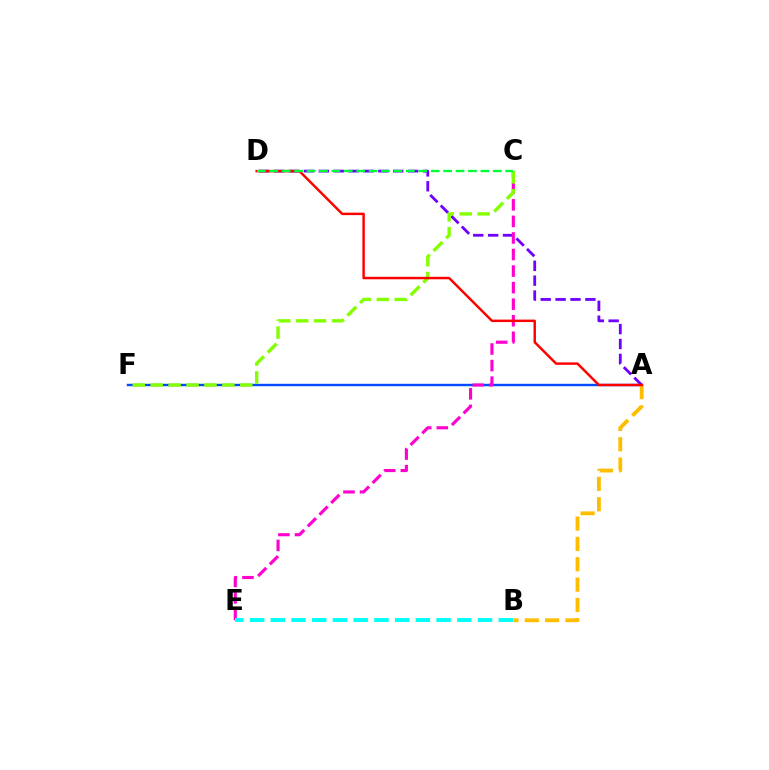{('A', 'F'): [{'color': '#004bff', 'line_style': 'solid', 'thickness': 1.73}], ('A', 'D'): [{'color': '#7200ff', 'line_style': 'dashed', 'thickness': 2.02}, {'color': '#ff0000', 'line_style': 'solid', 'thickness': 1.77}], ('C', 'E'): [{'color': '#ff00cf', 'line_style': 'dashed', 'thickness': 2.25}], ('A', 'B'): [{'color': '#ffbd00', 'line_style': 'dashed', 'thickness': 2.76}], ('C', 'F'): [{'color': '#84ff00', 'line_style': 'dashed', 'thickness': 2.43}], ('C', 'D'): [{'color': '#00ff39', 'line_style': 'dashed', 'thickness': 1.69}], ('B', 'E'): [{'color': '#00fff6', 'line_style': 'dashed', 'thickness': 2.82}]}